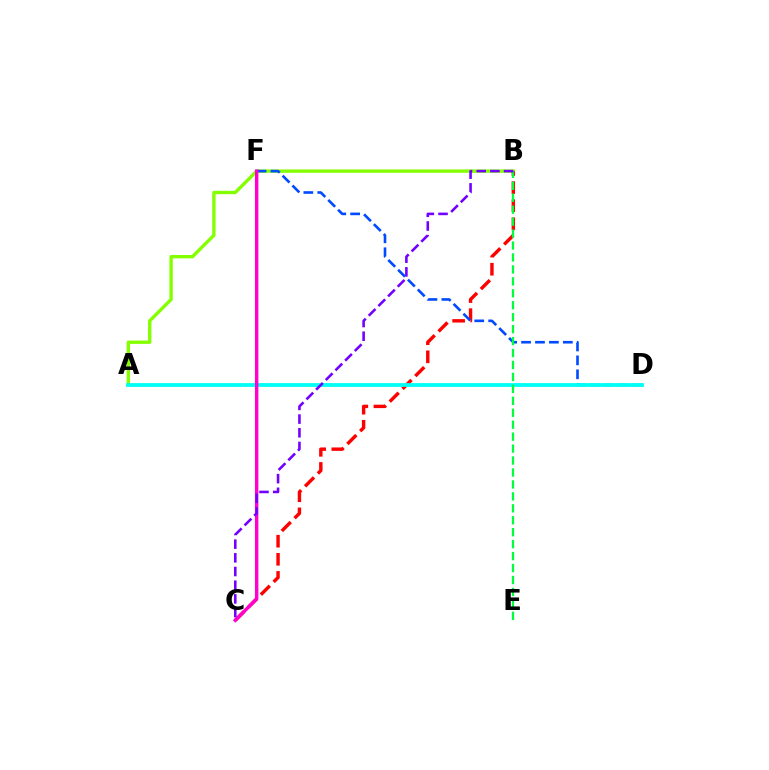{('A', 'B'): [{'color': '#84ff00', 'line_style': 'solid', 'thickness': 2.42}], ('B', 'C'): [{'color': '#ff0000', 'line_style': 'dashed', 'thickness': 2.46}, {'color': '#7200ff', 'line_style': 'dashed', 'thickness': 1.86}], ('A', 'D'): [{'color': '#ffbd00', 'line_style': 'solid', 'thickness': 1.61}, {'color': '#00fff6', 'line_style': 'solid', 'thickness': 2.72}], ('D', 'F'): [{'color': '#004bff', 'line_style': 'dashed', 'thickness': 1.89}], ('C', 'F'): [{'color': '#ff00cf', 'line_style': 'solid', 'thickness': 2.46}], ('B', 'E'): [{'color': '#00ff39', 'line_style': 'dashed', 'thickness': 1.62}]}